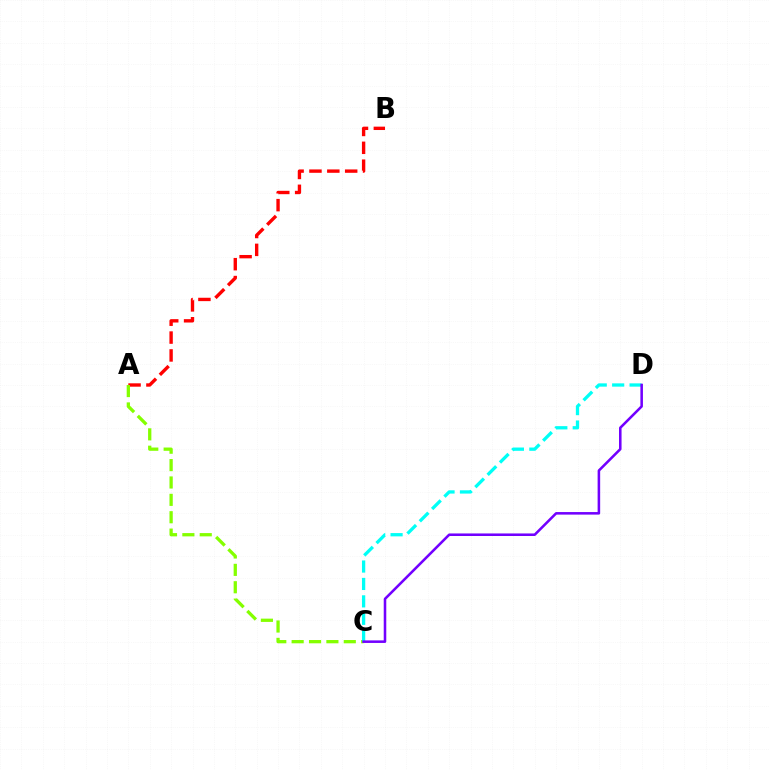{('A', 'B'): [{'color': '#ff0000', 'line_style': 'dashed', 'thickness': 2.43}], ('A', 'C'): [{'color': '#84ff00', 'line_style': 'dashed', 'thickness': 2.36}], ('C', 'D'): [{'color': '#00fff6', 'line_style': 'dashed', 'thickness': 2.37}, {'color': '#7200ff', 'line_style': 'solid', 'thickness': 1.84}]}